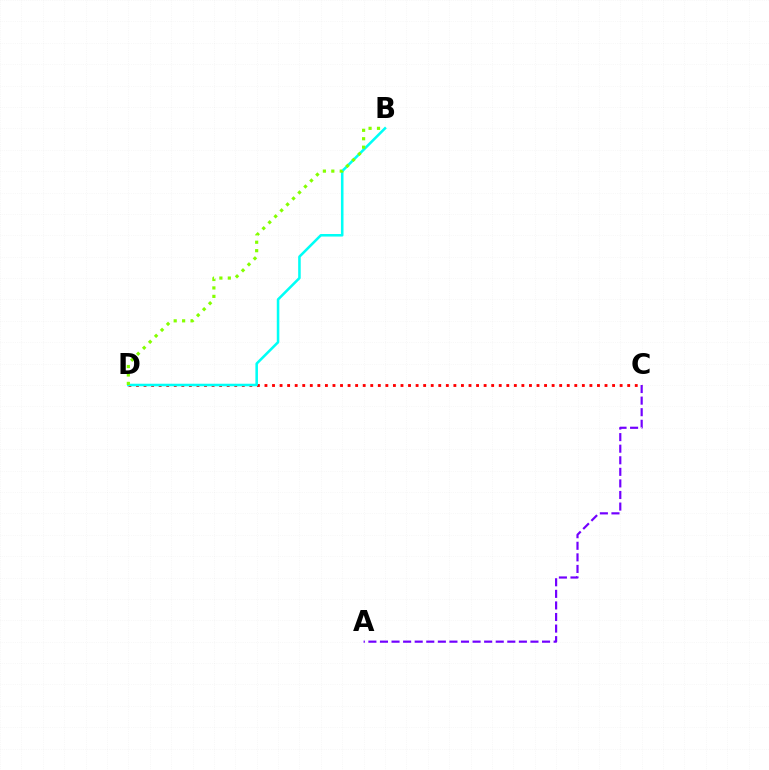{('C', 'D'): [{'color': '#ff0000', 'line_style': 'dotted', 'thickness': 2.05}], ('A', 'C'): [{'color': '#7200ff', 'line_style': 'dashed', 'thickness': 1.57}], ('B', 'D'): [{'color': '#00fff6', 'line_style': 'solid', 'thickness': 1.84}, {'color': '#84ff00', 'line_style': 'dotted', 'thickness': 2.29}]}